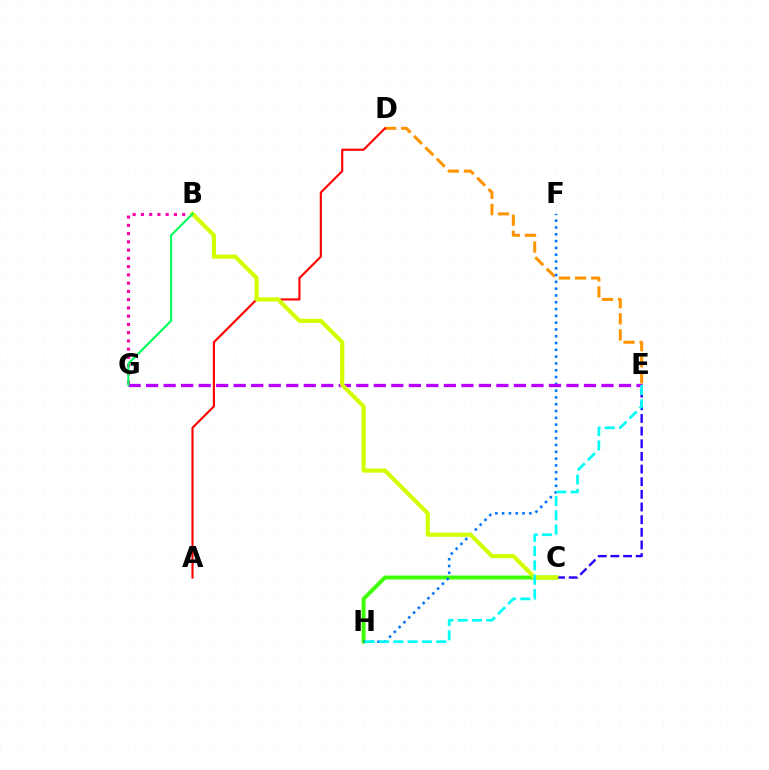{('B', 'G'): [{'color': '#ff00ac', 'line_style': 'dotted', 'thickness': 2.24}, {'color': '#00ff5c', 'line_style': 'solid', 'thickness': 1.51}], ('C', 'E'): [{'color': '#2500ff', 'line_style': 'dashed', 'thickness': 1.72}], ('C', 'H'): [{'color': '#3dff00', 'line_style': 'solid', 'thickness': 2.81}], ('D', 'E'): [{'color': '#ff9400', 'line_style': 'dashed', 'thickness': 2.19}], ('A', 'D'): [{'color': '#ff0000', 'line_style': 'solid', 'thickness': 1.53}], ('F', 'H'): [{'color': '#0074ff', 'line_style': 'dotted', 'thickness': 1.85}], ('E', 'G'): [{'color': '#b900ff', 'line_style': 'dashed', 'thickness': 2.38}], ('B', 'C'): [{'color': '#d1ff00', 'line_style': 'solid', 'thickness': 2.98}], ('E', 'H'): [{'color': '#00fff6', 'line_style': 'dashed', 'thickness': 1.94}]}